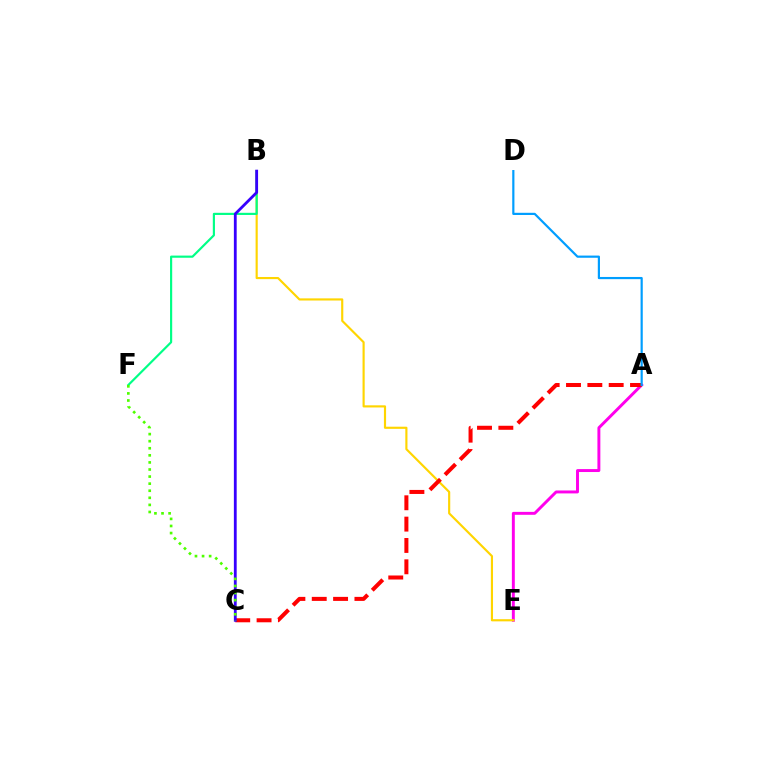{('A', 'E'): [{'color': '#ff00ed', 'line_style': 'solid', 'thickness': 2.11}], ('B', 'E'): [{'color': '#ffd500', 'line_style': 'solid', 'thickness': 1.55}], ('B', 'F'): [{'color': '#00ff86', 'line_style': 'solid', 'thickness': 1.56}], ('A', 'C'): [{'color': '#ff0000', 'line_style': 'dashed', 'thickness': 2.9}], ('A', 'D'): [{'color': '#009eff', 'line_style': 'solid', 'thickness': 1.58}], ('B', 'C'): [{'color': '#3700ff', 'line_style': 'solid', 'thickness': 2.02}], ('C', 'F'): [{'color': '#4fff00', 'line_style': 'dotted', 'thickness': 1.92}]}